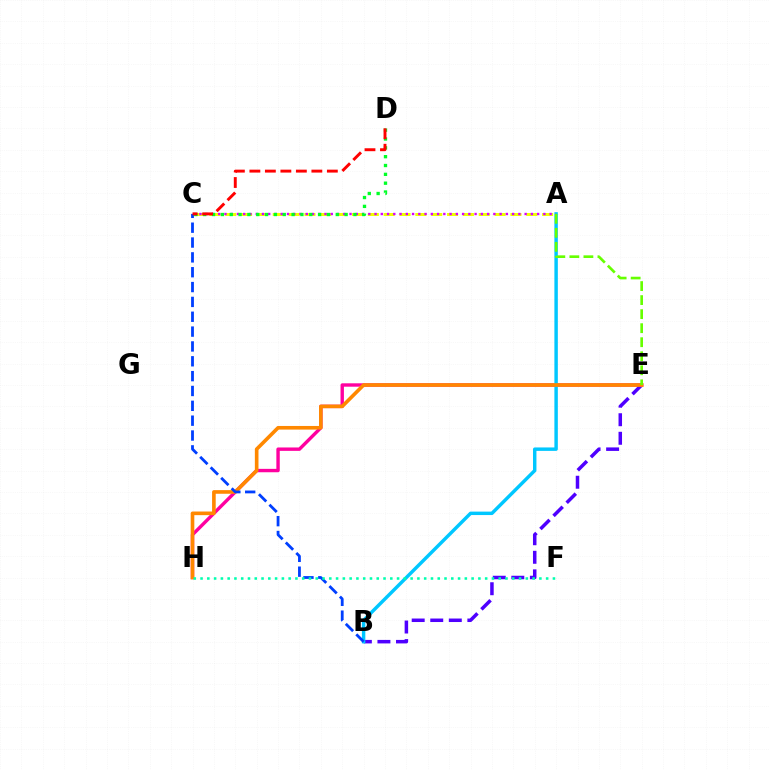{('B', 'E'): [{'color': '#4f00ff', 'line_style': 'dashed', 'thickness': 2.52}], ('E', 'H'): [{'color': '#ff00a0', 'line_style': 'solid', 'thickness': 2.44}, {'color': '#ff8800', 'line_style': 'solid', 'thickness': 2.61}], ('A', 'C'): [{'color': '#eeff00', 'line_style': 'dashed', 'thickness': 2.15}, {'color': '#d600ff', 'line_style': 'dotted', 'thickness': 1.7}], ('A', 'B'): [{'color': '#00c7ff', 'line_style': 'solid', 'thickness': 2.48}], ('B', 'C'): [{'color': '#003fff', 'line_style': 'dashed', 'thickness': 2.02}], ('C', 'D'): [{'color': '#00ff27', 'line_style': 'dotted', 'thickness': 2.4}, {'color': '#ff0000', 'line_style': 'dashed', 'thickness': 2.11}], ('F', 'H'): [{'color': '#00ffaf', 'line_style': 'dotted', 'thickness': 1.84}], ('A', 'E'): [{'color': '#66ff00', 'line_style': 'dashed', 'thickness': 1.91}]}